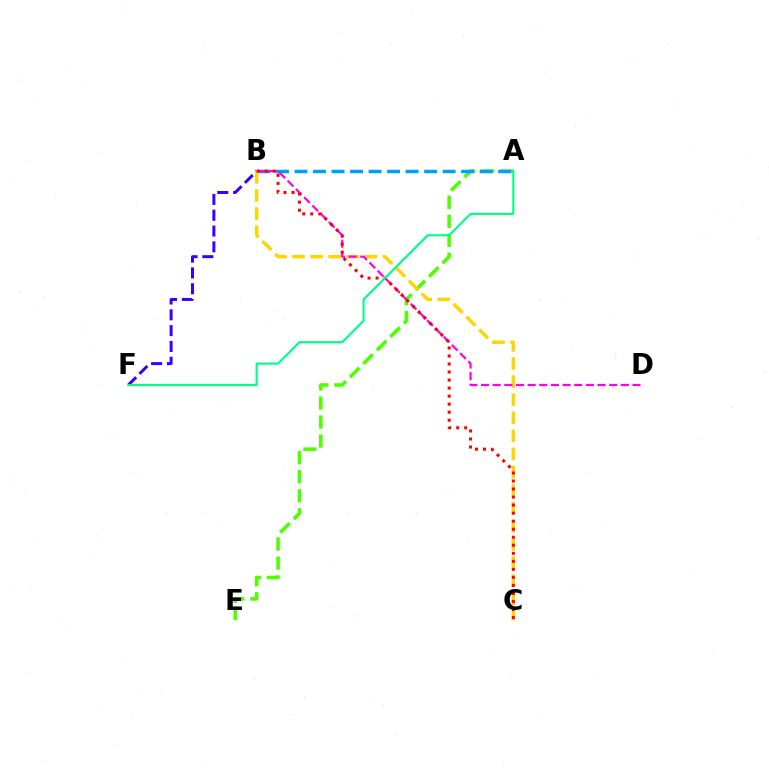{('B', 'F'): [{'color': '#3700ff', 'line_style': 'dashed', 'thickness': 2.15}], ('A', 'E'): [{'color': '#4fff00', 'line_style': 'dashed', 'thickness': 2.59}], ('A', 'B'): [{'color': '#009eff', 'line_style': 'dashed', 'thickness': 2.52}], ('B', 'C'): [{'color': '#ffd500', 'line_style': 'dashed', 'thickness': 2.46}, {'color': '#ff0000', 'line_style': 'dotted', 'thickness': 2.18}], ('B', 'D'): [{'color': '#ff00ed', 'line_style': 'dashed', 'thickness': 1.58}], ('A', 'F'): [{'color': '#00ff86', 'line_style': 'solid', 'thickness': 1.55}]}